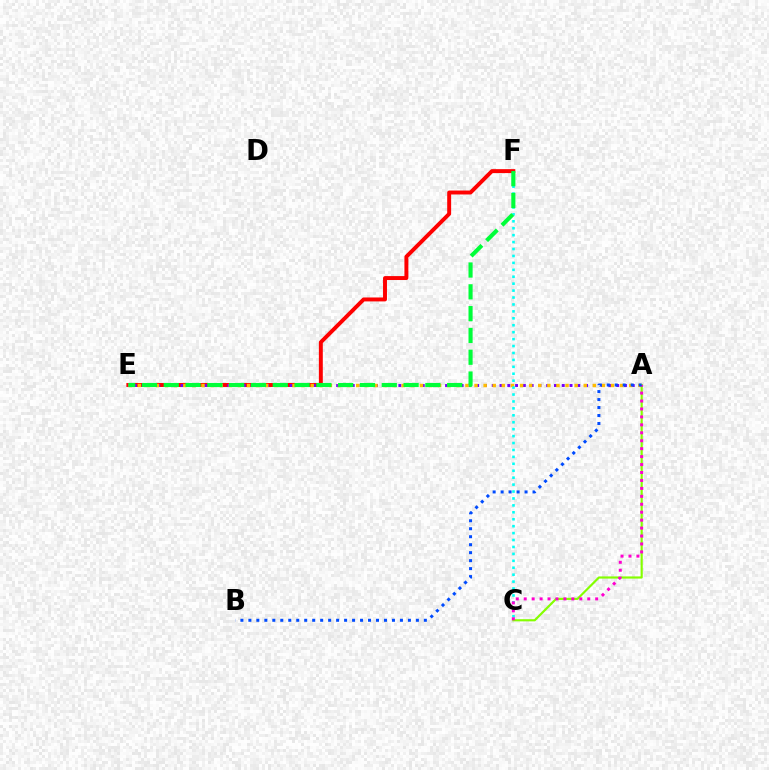{('E', 'F'): [{'color': '#ff0000', 'line_style': 'solid', 'thickness': 2.83}, {'color': '#00ff39', 'line_style': 'dashed', 'thickness': 2.96}], ('A', 'E'): [{'color': '#7200ff', 'line_style': 'dotted', 'thickness': 2.11}, {'color': '#ffbd00', 'line_style': 'dotted', 'thickness': 2.47}], ('A', 'C'): [{'color': '#84ff00', 'line_style': 'solid', 'thickness': 1.56}, {'color': '#ff00cf', 'line_style': 'dotted', 'thickness': 2.16}], ('C', 'F'): [{'color': '#00fff6', 'line_style': 'dotted', 'thickness': 1.88}], ('A', 'B'): [{'color': '#004bff', 'line_style': 'dotted', 'thickness': 2.17}]}